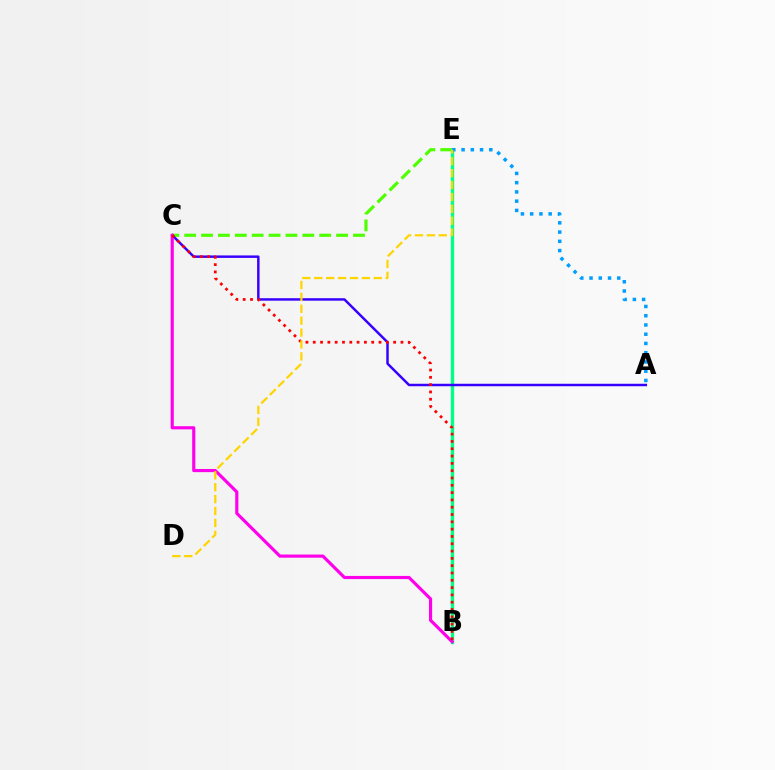{('C', 'E'): [{'color': '#4fff00', 'line_style': 'dashed', 'thickness': 2.29}], ('B', 'E'): [{'color': '#00ff86', 'line_style': 'solid', 'thickness': 2.41}], ('A', 'C'): [{'color': '#3700ff', 'line_style': 'solid', 'thickness': 1.78}], ('B', 'C'): [{'color': '#ff00ed', 'line_style': 'solid', 'thickness': 2.27}, {'color': '#ff0000', 'line_style': 'dotted', 'thickness': 1.99}], ('A', 'E'): [{'color': '#009eff', 'line_style': 'dotted', 'thickness': 2.51}], ('D', 'E'): [{'color': '#ffd500', 'line_style': 'dashed', 'thickness': 1.62}]}